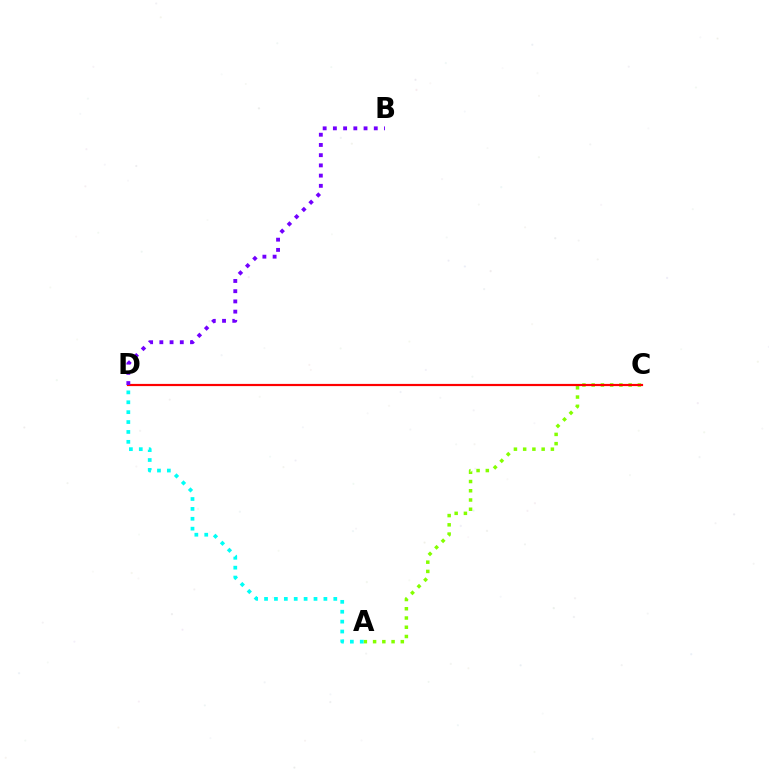{('A', 'C'): [{'color': '#84ff00', 'line_style': 'dotted', 'thickness': 2.51}], ('A', 'D'): [{'color': '#00fff6', 'line_style': 'dotted', 'thickness': 2.69}], ('C', 'D'): [{'color': '#ff0000', 'line_style': 'solid', 'thickness': 1.58}], ('B', 'D'): [{'color': '#7200ff', 'line_style': 'dotted', 'thickness': 2.78}]}